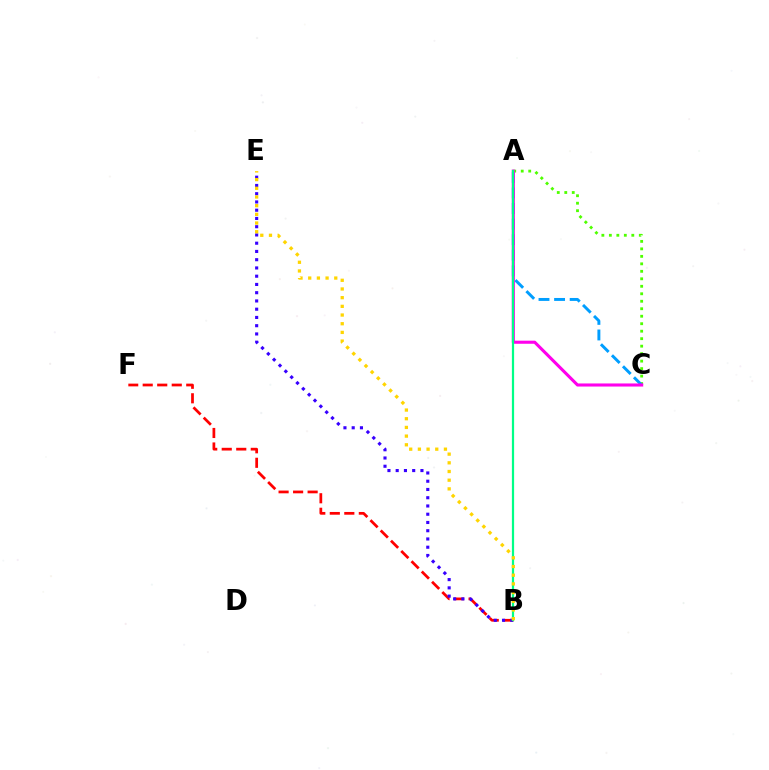{('B', 'F'): [{'color': '#ff0000', 'line_style': 'dashed', 'thickness': 1.97}], ('A', 'C'): [{'color': '#4fff00', 'line_style': 'dotted', 'thickness': 2.03}, {'color': '#009eff', 'line_style': 'dashed', 'thickness': 2.12}, {'color': '#ff00ed', 'line_style': 'solid', 'thickness': 2.22}], ('B', 'E'): [{'color': '#3700ff', 'line_style': 'dotted', 'thickness': 2.24}, {'color': '#ffd500', 'line_style': 'dotted', 'thickness': 2.36}], ('A', 'B'): [{'color': '#00ff86', 'line_style': 'solid', 'thickness': 1.6}]}